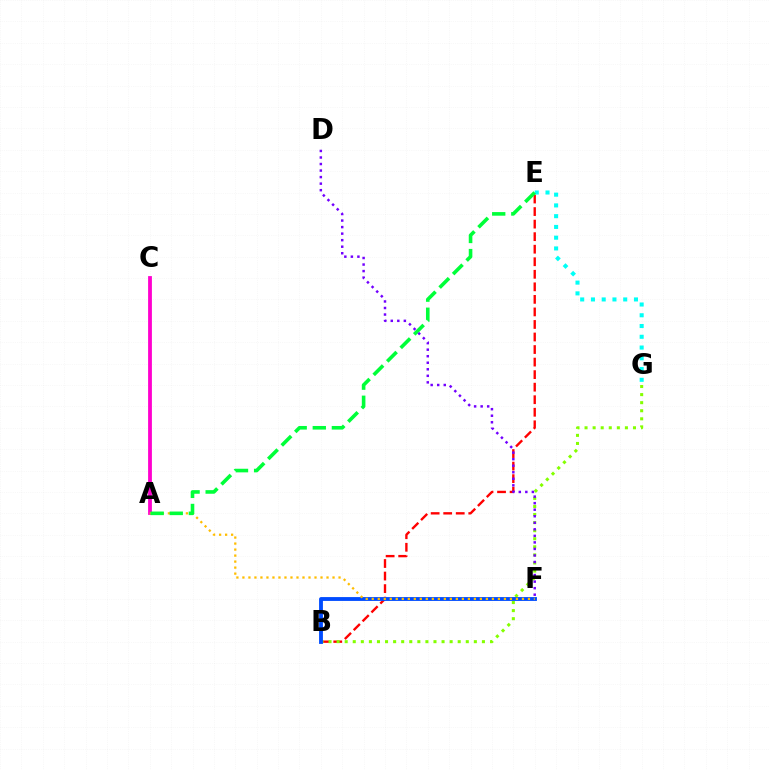{('A', 'C'): [{'color': '#ff00cf', 'line_style': 'solid', 'thickness': 2.73}], ('B', 'E'): [{'color': '#ff0000', 'line_style': 'dashed', 'thickness': 1.7}], ('B', 'G'): [{'color': '#84ff00', 'line_style': 'dotted', 'thickness': 2.19}], ('B', 'F'): [{'color': '#004bff', 'line_style': 'solid', 'thickness': 2.77}], ('A', 'F'): [{'color': '#ffbd00', 'line_style': 'dotted', 'thickness': 1.63}], ('E', 'G'): [{'color': '#00fff6', 'line_style': 'dotted', 'thickness': 2.92}], ('A', 'E'): [{'color': '#00ff39', 'line_style': 'dashed', 'thickness': 2.59}], ('D', 'F'): [{'color': '#7200ff', 'line_style': 'dotted', 'thickness': 1.78}]}